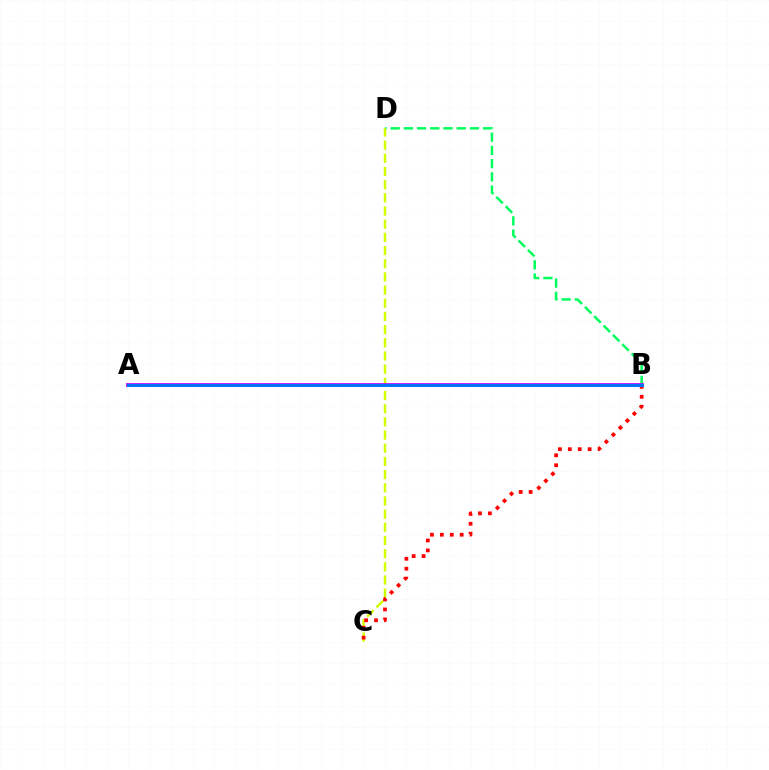{('B', 'D'): [{'color': '#00ff5c', 'line_style': 'dashed', 'thickness': 1.79}], ('C', 'D'): [{'color': '#d1ff00', 'line_style': 'dashed', 'thickness': 1.79}], ('B', 'C'): [{'color': '#ff0000', 'line_style': 'dotted', 'thickness': 2.69}], ('A', 'B'): [{'color': '#b900ff', 'line_style': 'solid', 'thickness': 2.69}, {'color': '#0074ff', 'line_style': 'solid', 'thickness': 2.18}]}